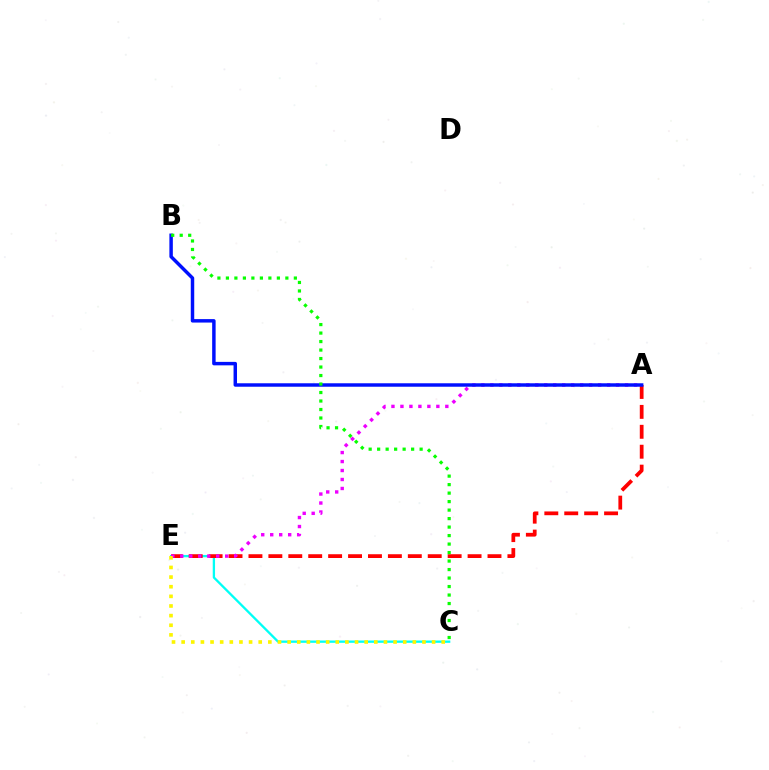{('C', 'E'): [{'color': '#00fff6', 'line_style': 'solid', 'thickness': 1.66}, {'color': '#fcf500', 'line_style': 'dotted', 'thickness': 2.62}], ('A', 'E'): [{'color': '#ff0000', 'line_style': 'dashed', 'thickness': 2.71}, {'color': '#ee00ff', 'line_style': 'dotted', 'thickness': 2.44}], ('A', 'B'): [{'color': '#0010ff', 'line_style': 'solid', 'thickness': 2.49}], ('B', 'C'): [{'color': '#08ff00', 'line_style': 'dotted', 'thickness': 2.31}]}